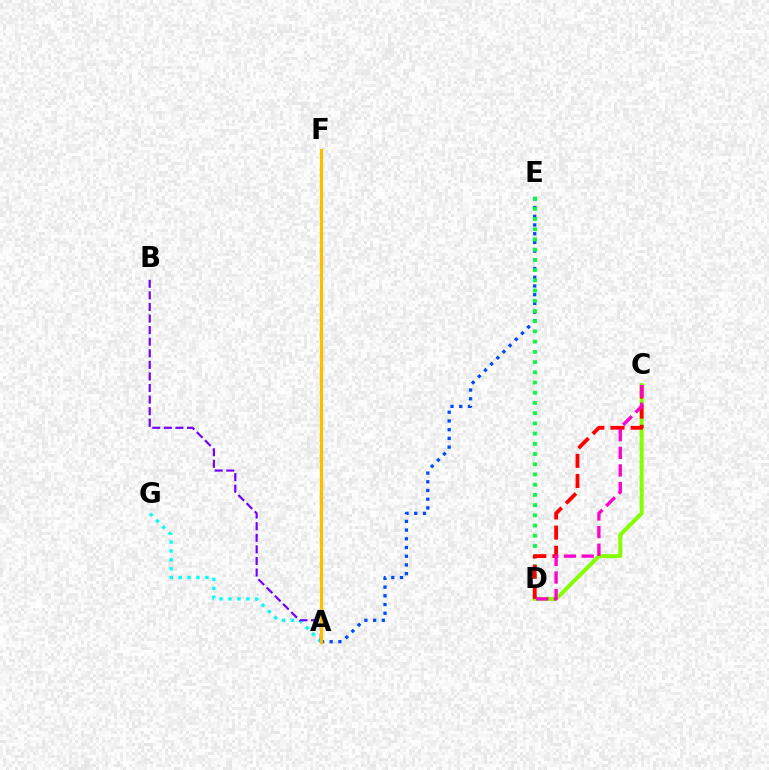{('A', 'G'): [{'color': '#00fff6', 'line_style': 'dotted', 'thickness': 2.42}], ('A', 'B'): [{'color': '#7200ff', 'line_style': 'dashed', 'thickness': 1.57}], ('A', 'E'): [{'color': '#004bff', 'line_style': 'dotted', 'thickness': 2.37}], ('C', 'D'): [{'color': '#84ff00', 'line_style': 'solid', 'thickness': 2.85}, {'color': '#ff0000', 'line_style': 'dashed', 'thickness': 2.74}, {'color': '#ff00cf', 'line_style': 'dashed', 'thickness': 2.39}], ('D', 'E'): [{'color': '#00ff39', 'line_style': 'dotted', 'thickness': 2.78}], ('A', 'F'): [{'color': '#ffbd00', 'line_style': 'solid', 'thickness': 2.35}]}